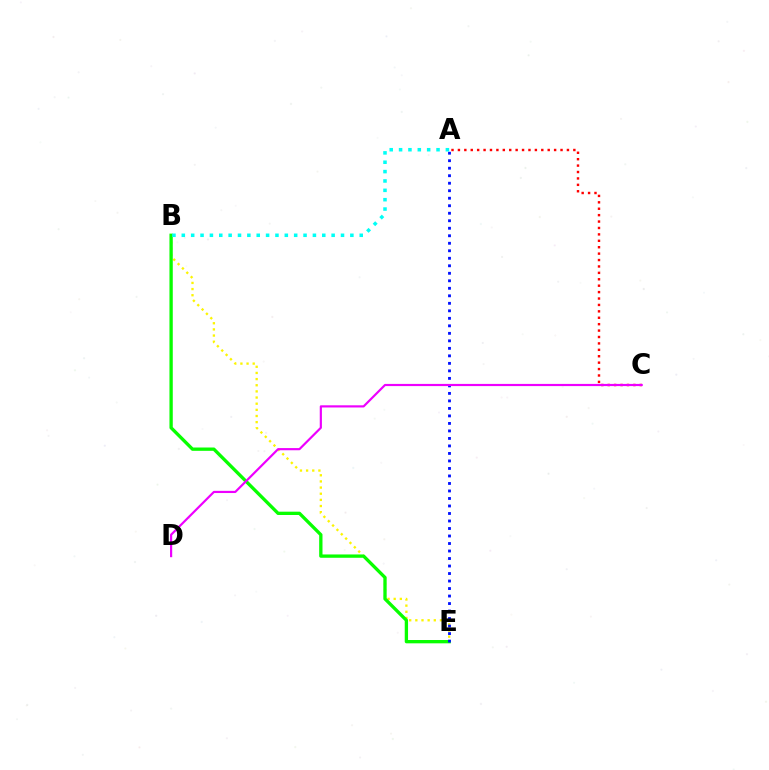{('B', 'E'): [{'color': '#fcf500', 'line_style': 'dotted', 'thickness': 1.67}, {'color': '#08ff00', 'line_style': 'solid', 'thickness': 2.39}], ('A', 'C'): [{'color': '#ff0000', 'line_style': 'dotted', 'thickness': 1.74}], ('A', 'E'): [{'color': '#0010ff', 'line_style': 'dotted', 'thickness': 2.04}], ('C', 'D'): [{'color': '#ee00ff', 'line_style': 'solid', 'thickness': 1.57}], ('A', 'B'): [{'color': '#00fff6', 'line_style': 'dotted', 'thickness': 2.54}]}